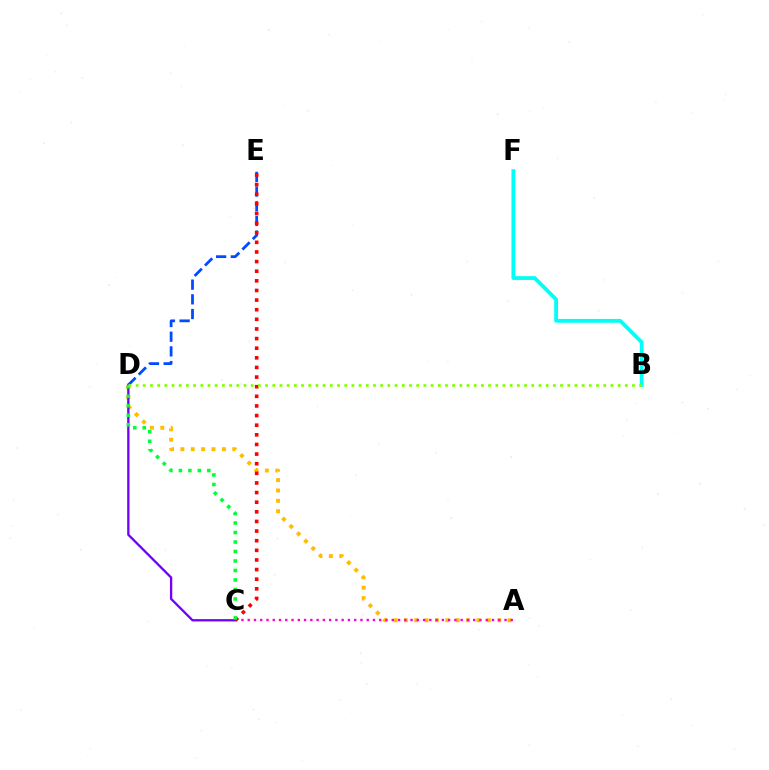{('B', 'F'): [{'color': '#00fff6', 'line_style': 'solid', 'thickness': 2.74}], ('A', 'D'): [{'color': '#ffbd00', 'line_style': 'dotted', 'thickness': 2.82}], ('A', 'C'): [{'color': '#ff00cf', 'line_style': 'dotted', 'thickness': 1.7}], ('C', 'D'): [{'color': '#7200ff', 'line_style': 'solid', 'thickness': 1.66}, {'color': '#00ff39', 'line_style': 'dotted', 'thickness': 2.58}], ('D', 'E'): [{'color': '#004bff', 'line_style': 'dashed', 'thickness': 2.0}], ('C', 'E'): [{'color': '#ff0000', 'line_style': 'dotted', 'thickness': 2.62}], ('B', 'D'): [{'color': '#84ff00', 'line_style': 'dotted', 'thickness': 1.95}]}